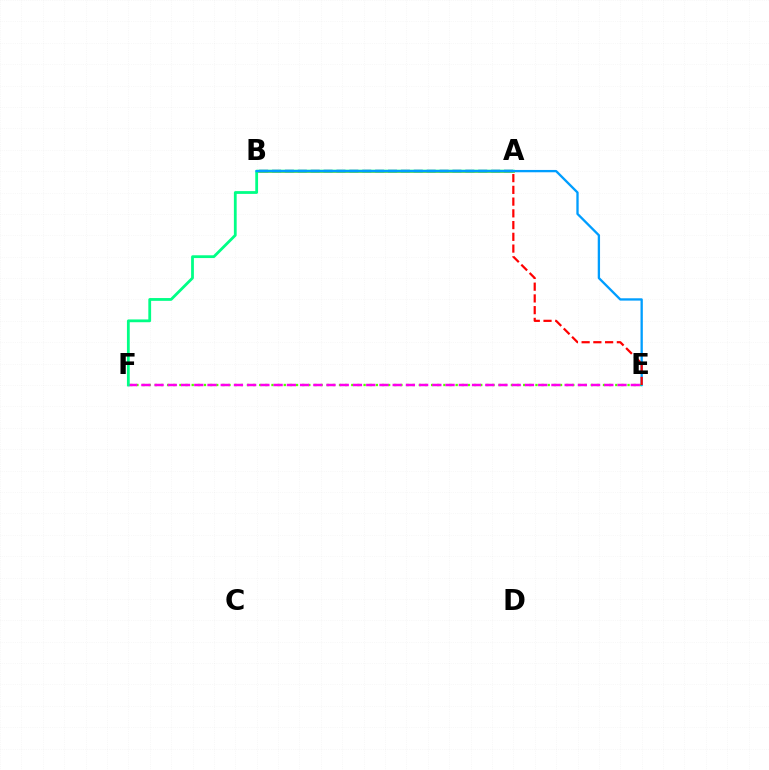{('E', 'F'): [{'color': '#4fff00', 'line_style': 'dotted', 'thickness': 1.67}, {'color': '#ff00ed', 'line_style': 'dashed', 'thickness': 1.8}], ('A', 'B'): [{'color': '#ffd500', 'line_style': 'solid', 'thickness': 2.13}, {'color': '#3700ff', 'line_style': 'dashed', 'thickness': 1.75}], ('A', 'F'): [{'color': '#00ff86', 'line_style': 'solid', 'thickness': 2.01}], ('B', 'E'): [{'color': '#009eff', 'line_style': 'solid', 'thickness': 1.67}], ('A', 'E'): [{'color': '#ff0000', 'line_style': 'dashed', 'thickness': 1.59}]}